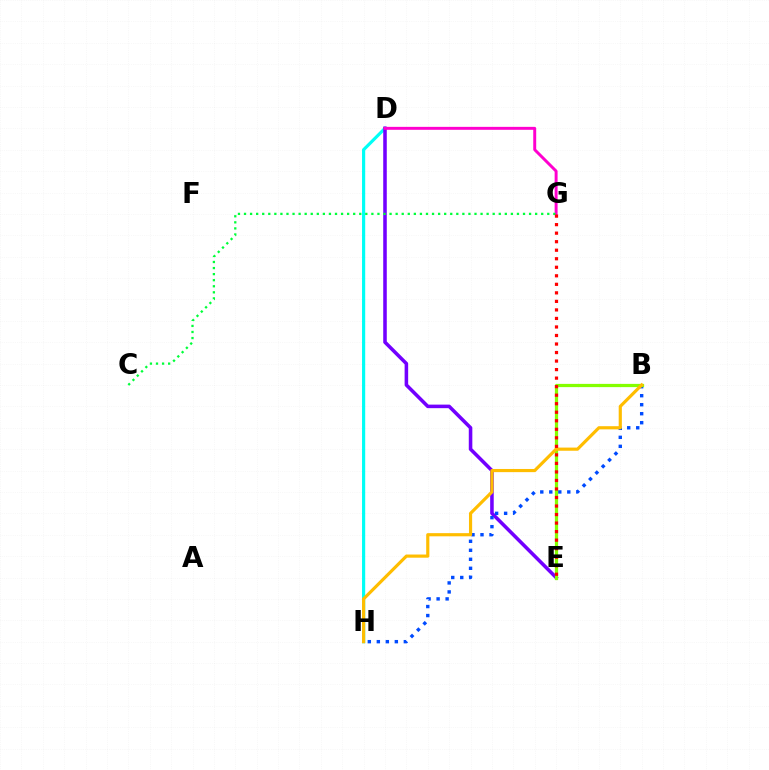{('D', 'H'): [{'color': '#00fff6', 'line_style': 'solid', 'thickness': 2.29}], ('D', 'E'): [{'color': '#7200ff', 'line_style': 'solid', 'thickness': 2.56}], ('B', 'H'): [{'color': '#004bff', 'line_style': 'dotted', 'thickness': 2.45}, {'color': '#ffbd00', 'line_style': 'solid', 'thickness': 2.28}], ('B', 'E'): [{'color': '#84ff00', 'line_style': 'solid', 'thickness': 2.33}], ('D', 'G'): [{'color': '#ff00cf', 'line_style': 'solid', 'thickness': 2.12}], ('C', 'G'): [{'color': '#00ff39', 'line_style': 'dotted', 'thickness': 1.65}], ('E', 'G'): [{'color': '#ff0000', 'line_style': 'dotted', 'thickness': 2.32}]}